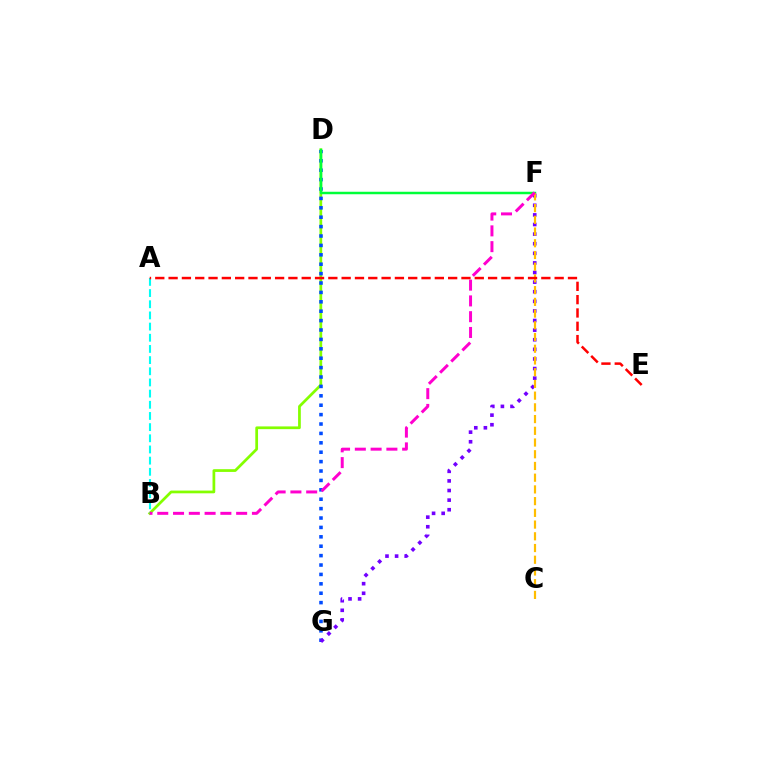{('B', 'D'): [{'color': '#84ff00', 'line_style': 'solid', 'thickness': 1.97}], ('D', 'G'): [{'color': '#004bff', 'line_style': 'dotted', 'thickness': 2.55}], ('A', 'B'): [{'color': '#00fff6', 'line_style': 'dashed', 'thickness': 1.52}], ('D', 'F'): [{'color': '#00ff39', 'line_style': 'solid', 'thickness': 1.79}], ('F', 'G'): [{'color': '#7200ff', 'line_style': 'dotted', 'thickness': 2.61}], ('C', 'F'): [{'color': '#ffbd00', 'line_style': 'dashed', 'thickness': 1.59}], ('B', 'F'): [{'color': '#ff00cf', 'line_style': 'dashed', 'thickness': 2.14}], ('A', 'E'): [{'color': '#ff0000', 'line_style': 'dashed', 'thickness': 1.81}]}